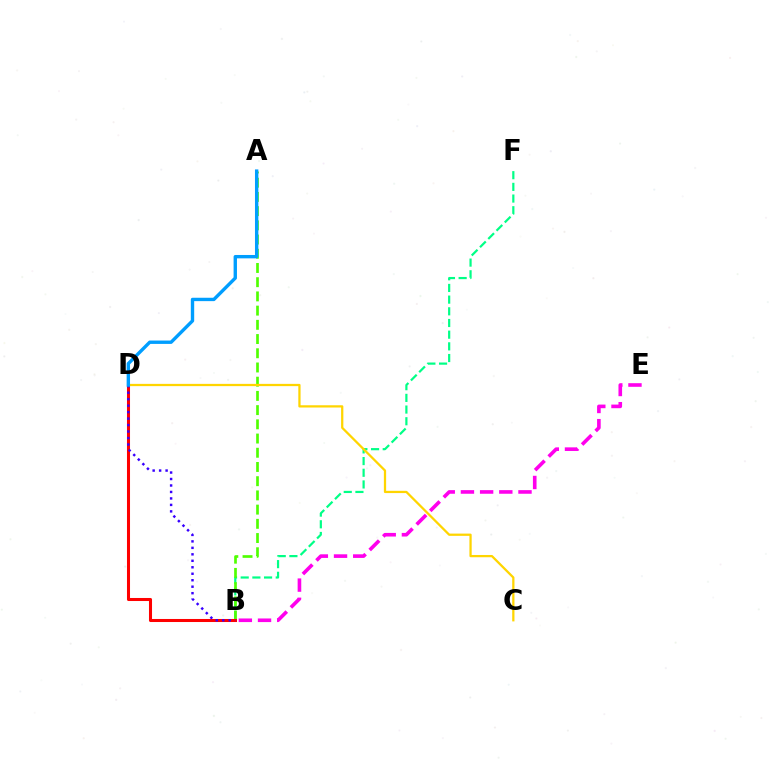{('B', 'F'): [{'color': '#00ff86', 'line_style': 'dashed', 'thickness': 1.59}], ('A', 'B'): [{'color': '#4fff00', 'line_style': 'dashed', 'thickness': 1.93}], ('B', 'D'): [{'color': '#ff0000', 'line_style': 'solid', 'thickness': 2.19}, {'color': '#3700ff', 'line_style': 'dotted', 'thickness': 1.76}], ('C', 'D'): [{'color': '#ffd500', 'line_style': 'solid', 'thickness': 1.63}], ('B', 'E'): [{'color': '#ff00ed', 'line_style': 'dashed', 'thickness': 2.61}], ('A', 'D'): [{'color': '#009eff', 'line_style': 'solid', 'thickness': 2.43}]}